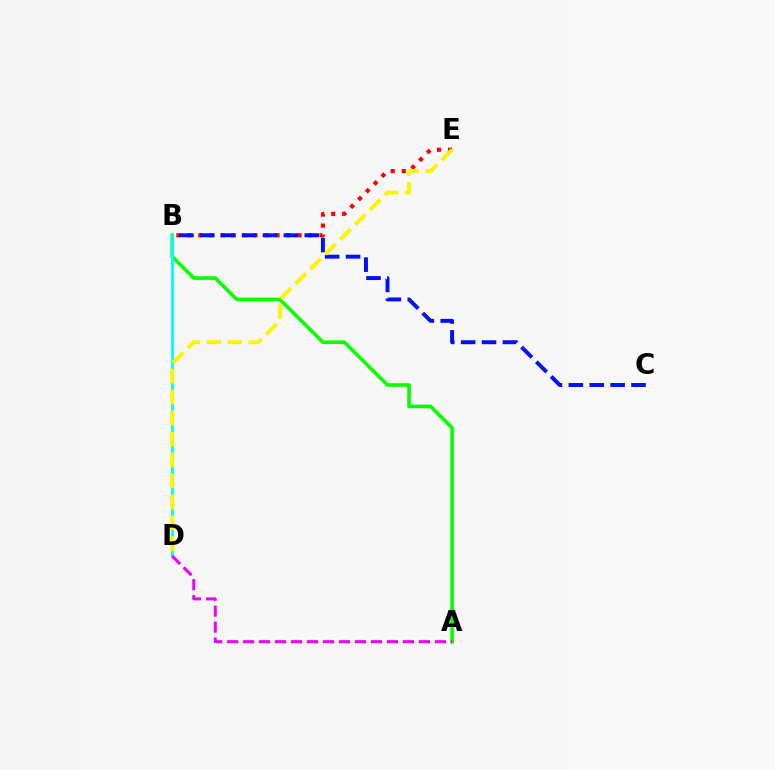{('B', 'E'): [{'color': '#ff0000', 'line_style': 'dotted', 'thickness': 2.99}], ('B', 'C'): [{'color': '#0010ff', 'line_style': 'dashed', 'thickness': 2.84}], ('A', 'B'): [{'color': '#08ff00', 'line_style': 'solid', 'thickness': 2.6}], ('B', 'D'): [{'color': '#00fff6', 'line_style': 'solid', 'thickness': 2.07}], ('A', 'D'): [{'color': '#ee00ff', 'line_style': 'dashed', 'thickness': 2.17}], ('D', 'E'): [{'color': '#fcf500', 'line_style': 'dashed', 'thickness': 2.85}]}